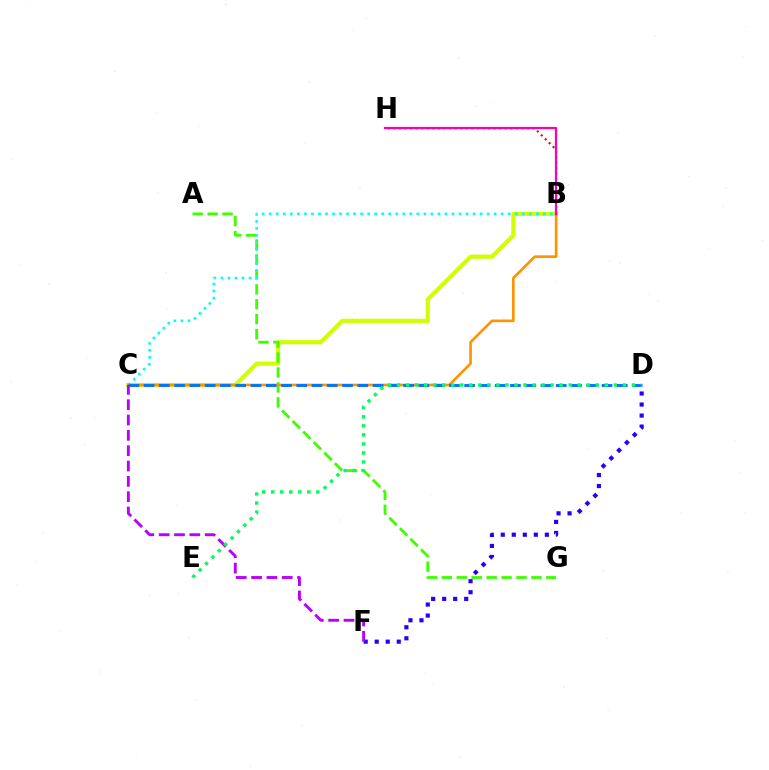{('D', 'F'): [{'color': '#2500ff', 'line_style': 'dotted', 'thickness': 3.0}], ('B', 'H'): [{'color': '#ff0000', 'line_style': 'dotted', 'thickness': 1.51}, {'color': '#ff00ac', 'line_style': 'solid', 'thickness': 1.61}], ('B', 'C'): [{'color': '#d1ff00', 'line_style': 'solid', 'thickness': 2.98}, {'color': '#00fff6', 'line_style': 'dotted', 'thickness': 1.91}, {'color': '#ff9400', 'line_style': 'solid', 'thickness': 1.91}], ('A', 'G'): [{'color': '#3dff00', 'line_style': 'dashed', 'thickness': 2.03}], ('C', 'D'): [{'color': '#0074ff', 'line_style': 'dashed', 'thickness': 2.07}], ('C', 'F'): [{'color': '#b900ff', 'line_style': 'dashed', 'thickness': 2.08}], ('D', 'E'): [{'color': '#00ff5c', 'line_style': 'dotted', 'thickness': 2.45}]}